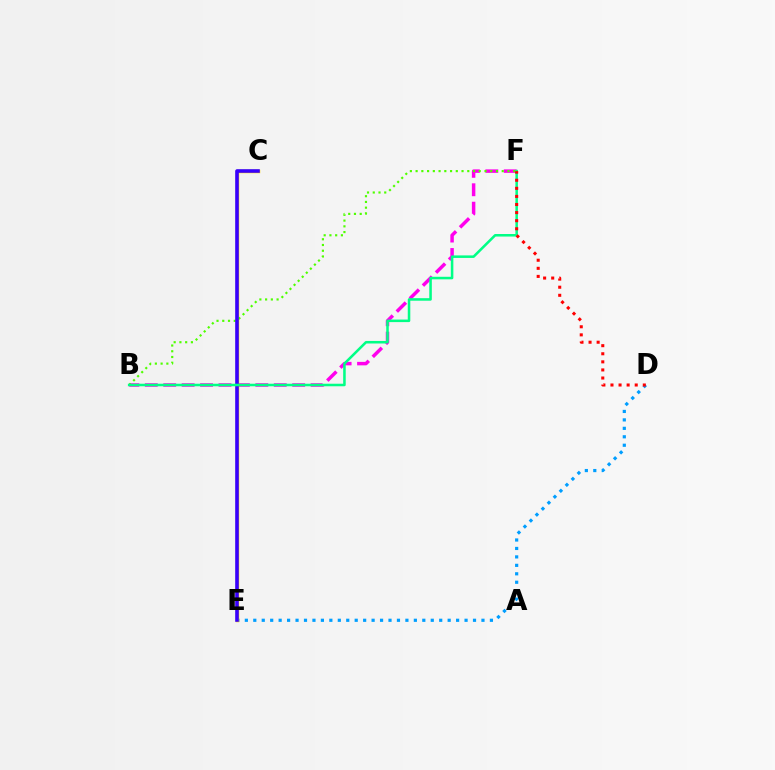{('D', 'E'): [{'color': '#009eff', 'line_style': 'dotted', 'thickness': 2.3}], ('B', 'F'): [{'color': '#ff00ed', 'line_style': 'dashed', 'thickness': 2.5}, {'color': '#4fff00', 'line_style': 'dotted', 'thickness': 1.56}, {'color': '#00ff86', 'line_style': 'solid', 'thickness': 1.83}], ('C', 'E'): [{'color': '#ffd500', 'line_style': 'solid', 'thickness': 2.5}, {'color': '#3700ff', 'line_style': 'solid', 'thickness': 2.59}], ('D', 'F'): [{'color': '#ff0000', 'line_style': 'dotted', 'thickness': 2.2}]}